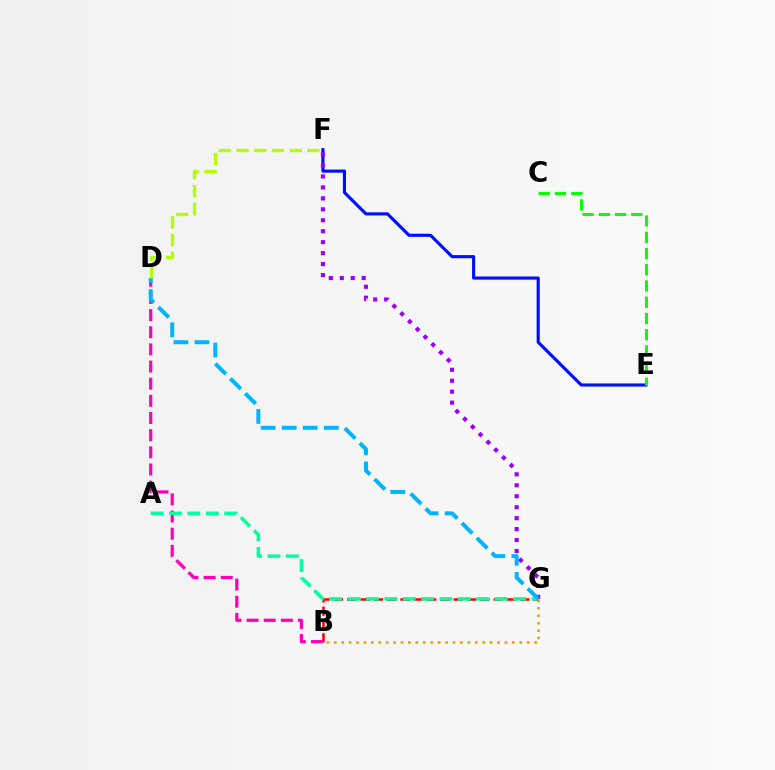{('E', 'F'): [{'color': '#0010ff', 'line_style': 'solid', 'thickness': 2.25}], ('F', 'G'): [{'color': '#9b00ff', 'line_style': 'dotted', 'thickness': 2.98}], ('B', 'G'): [{'color': '#ffa500', 'line_style': 'dotted', 'thickness': 2.02}, {'color': '#ff0000', 'line_style': 'dashed', 'thickness': 1.81}], ('C', 'E'): [{'color': '#08ff00', 'line_style': 'dashed', 'thickness': 2.21}], ('B', 'D'): [{'color': '#ff00bd', 'line_style': 'dashed', 'thickness': 2.33}], ('A', 'G'): [{'color': '#00ff9d', 'line_style': 'dashed', 'thickness': 2.5}], ('D', 'G'): [{'color': '#00b5ff', 'line_style': 'dashed', 'thickness': 2.86}], ('D', 'F'): [{'color': '#b3ff00', 'line_style': 'dashed', 'thickness': 2.41}]}